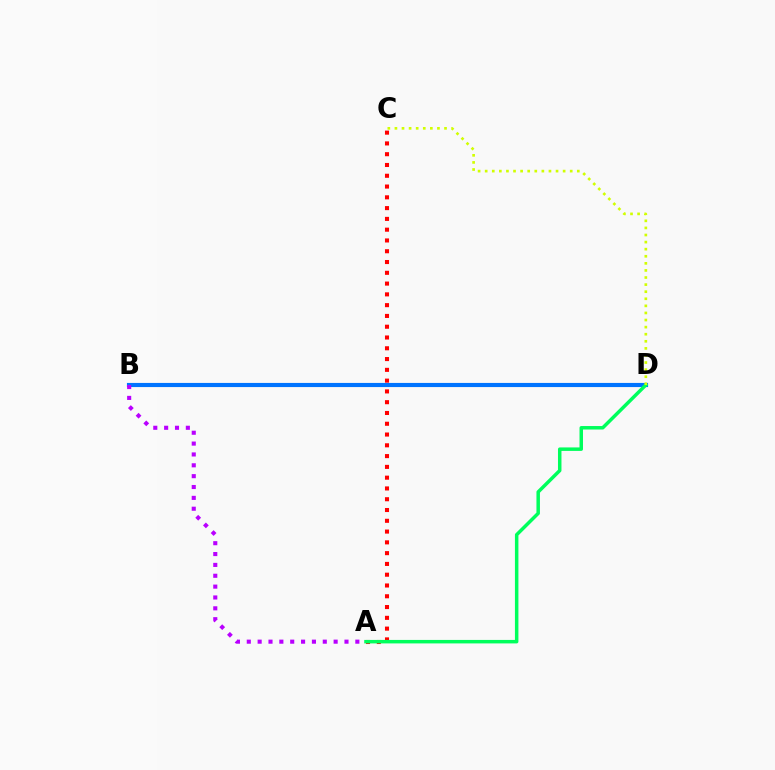{('B', 'D'): [{'color': '#0074ff', 'line_style': 'solid', 'thickness': 2.98}], ('A', 'C'): [{'color': '#ff0000', 'line_style': 'dotted', 'thickness': 2.93}], ('A', 'D'): [{'color': '#00ff5c', 'line_style': 'solid', 'thickness': 2.51}], ('C', 'D'): [{'color': '#d1ff00', 'line_style': 'dotted', 'thickness': 1.93}], ('A', 'B'): [{'color': '#b900ff', 'line_style': 'dotted', 'thickness': 2.95}]}